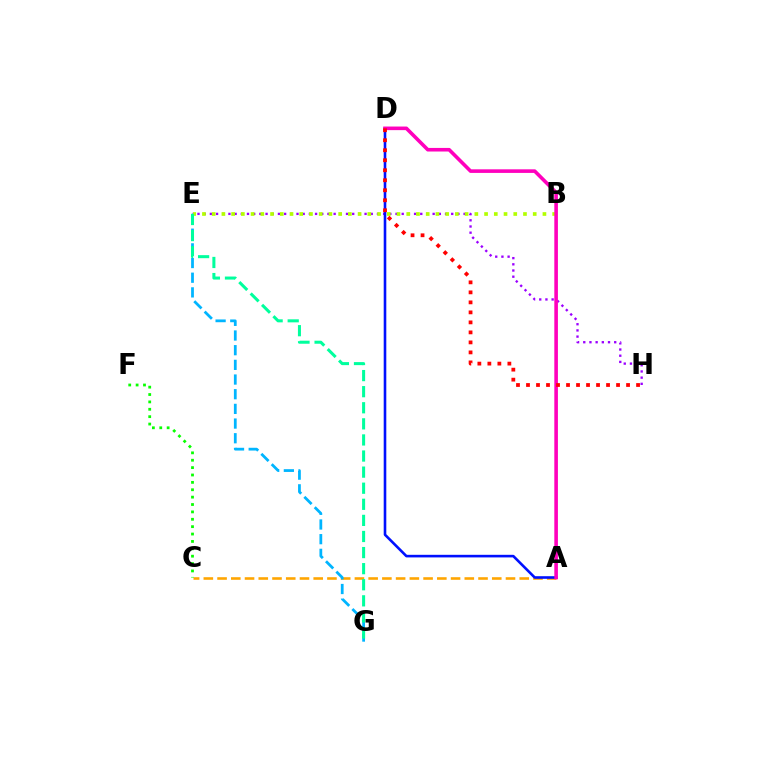{('E', 'H'): [{'color': '#9b00ff', 'line_style': 'dotted', 'thickness': 1.68}], ('A', 'C'): [{'color': '#ffa500', 'line_style': 'dashed', 'thickness': 1.87}], ('B', 'E'): [{'color': '#b3ff00', 'line_style': 'dotted', 'thickness': 2.64}], ('E', 'G'): [{'color': '#00b5ff', 'line_style': 'dashed', 'thickness': 1.99}, {'color': '#00ff9d', 'line_style': 'dashed', 'thickness': 2.19}], ('A', 'D'): [{'color': '#0010ff', 'line_style': 'solid', 'thickness': 1.87}, {'color': '#ff00bd', 'line_style': 'solid', 'thickness': 2.59}], ('D', 'H'): [{'color': '#ff0000', 'line_style': 'dotted', 'thickness': 2.72}], ('C', 'F'): [{'color': '#08ff00', 'line_style': 'dotted', 'thickness': 2.01}]}